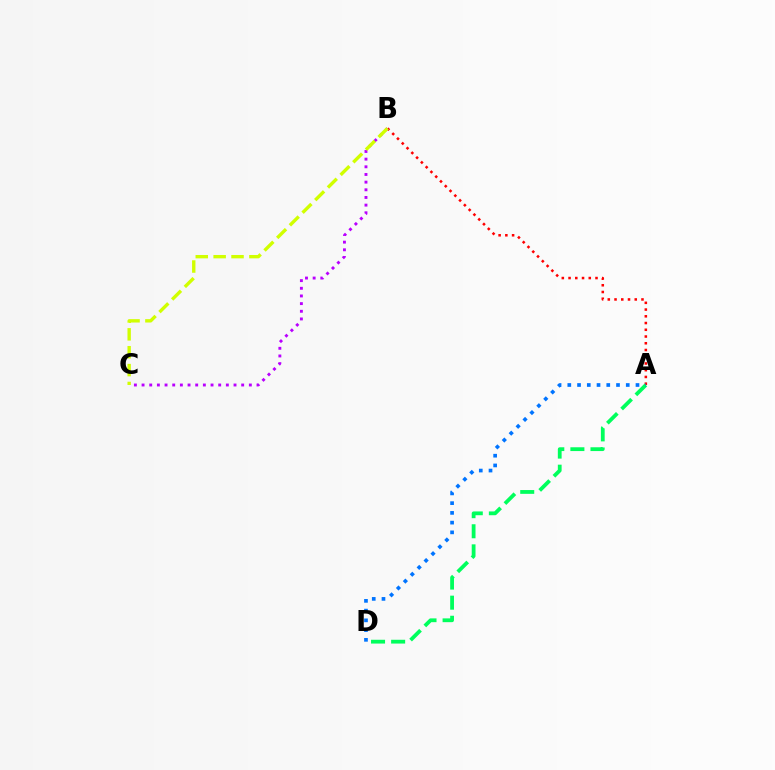{('A', 'B'): [{'color': '#ff0000', 'line_style': 'dotted', 'thickness': 1.83}], ('A', 'D'): [{'color': '#00ff5c', 'line_style': 'dashed', 'thickness': 2.73}, {'color': '#0074ff', 'line_style': 'dotted', 'thickness': 2.65}], ('B', 'C'): [{'color': '#b900ff', 'line_style': 'dotted', 'thickness': 2.08}, {'color': '#d1ff00', 'line_style': 'dashed', 'thickness': 2.43}]}